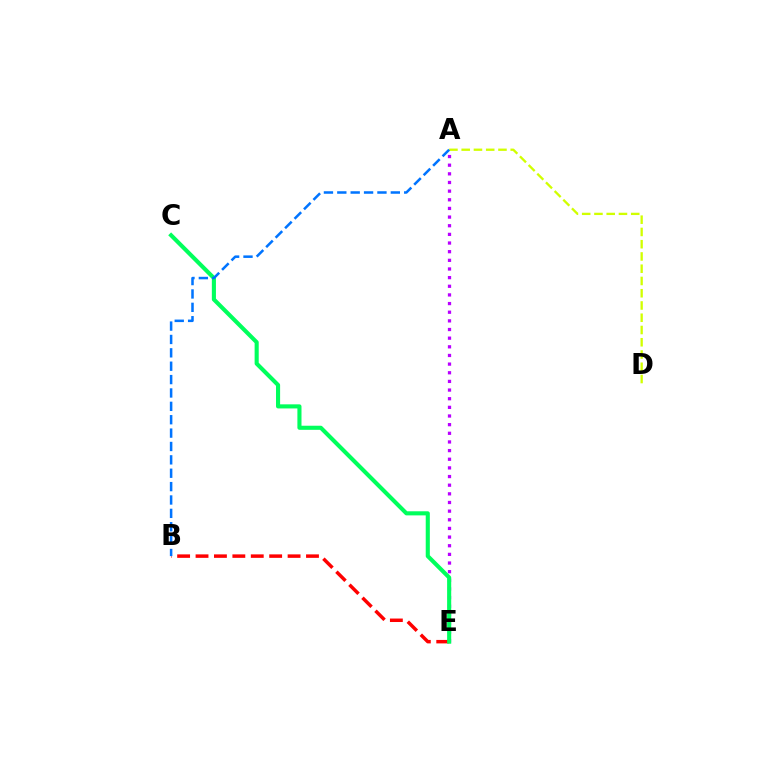{('A', 'D'): [{'color': '#d1ff00', 'line_style': 'dashed', 'thickness': 1.66}], ('A', 'E'): [{'color': '#b900ff', 'line_style': 'dotted', 'thickness': 2.35}], ('B', 'E'): [{'color': '#ff0000', 'line_style': 'dashed', 'thickness': 2.5}], ('C', 'E'): [{'color': '#00ff5c', 'line_style': 'solid', 'thickness': 2.95}], ('A', 'B'): [{'color': '#0074ff', 'line_style': 'dashed', 'thickness': 1.82}]}